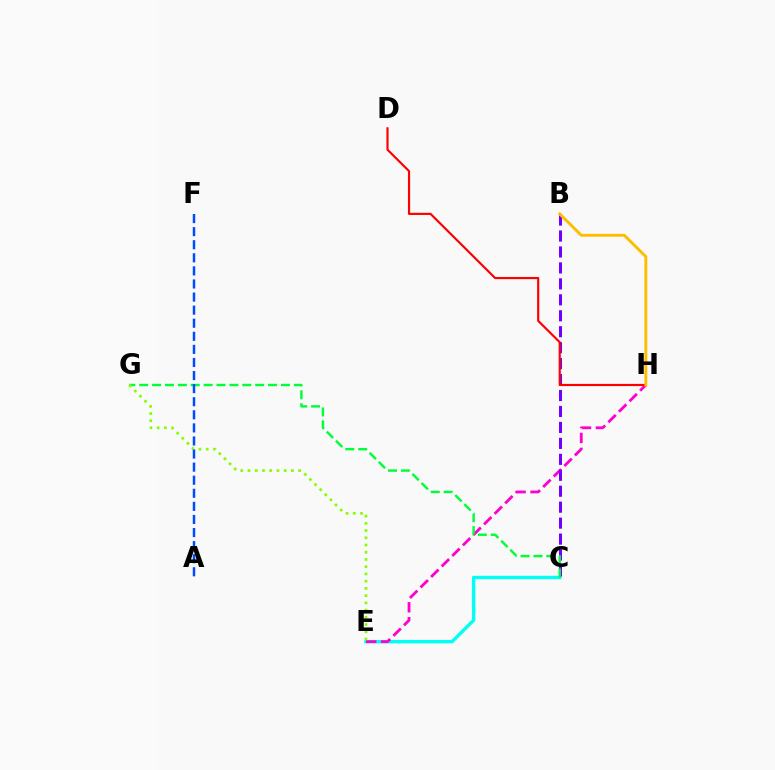{('C', 'E'): [{'color': '#00fff6', 'line_style': 'solid', 'thickness': 2.45}], ('E', 'H'): [{'color': '#ff00cf', 'line_style': 'dashed', 'thickness': 2.03}], ('B', 'C'): [{'color': '#7200ff', 'line_style': 'dashed', 'thickness': 2.17}], ('C', 'G'): [{'color': '#00ff39', 'line_style': 'dashed', 'thickness': 1.75}], ('E', 'G'): [{'color': '#84ff00', 'line_style': 'dotted', 'thickness': 1.96}], ('D', 'H'): [{'color': '#ff0000', 'line_style': 'solid', 'thickness': 1.56}], ('A', 'F'): [{'color': '#004bff', 'line_style': 'dashed', 'thickness': 1.78}], ('B', 'H'): [{'color': '#ffbd00', 'line_style': 'solid', 'thickness': 2.09}]}